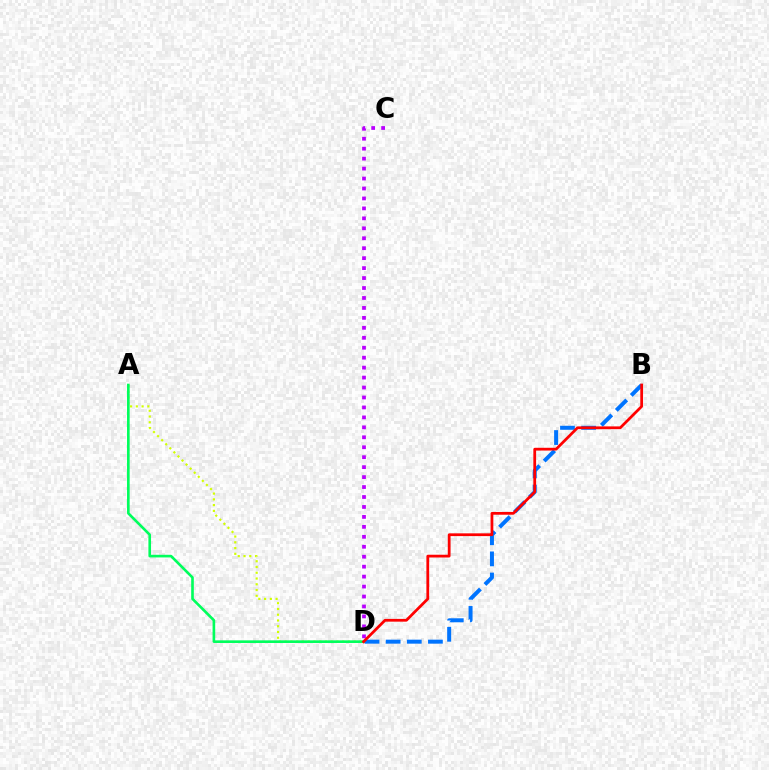{('B', 'D'): [{'color': '#0074ff', 'line_style': 'dashed', 'thickness': 2.87}, {'color': '#ff0000', 'line_style': 'solid', 'thickness': 1.99}], ('A', 'D'): [{'color': '#d1ff00', 'line_style': 'dotted', 'thickness': 1.56}, {'color': '#00ff5c', 'line_style': 'solid', 'thickness': 1.9}], ('C', 'D'): [{'color': '#b900ff', 'line_style': 'dotted', 'thickness': 2.7}]}